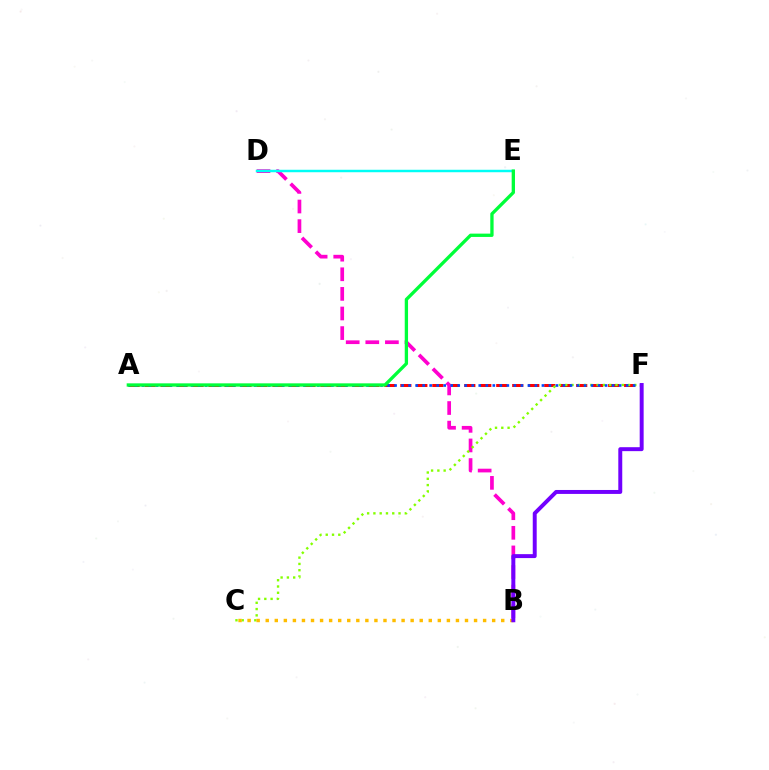{('A', 'F'): [{'color': '#ff0000', 'line_style': 'dashed', 'thickness': 2.17}, {'color': '#004bff', 'line_style': 'dotted', 'thickness': 1.91}], ('B', 'D'): [{'color': '#ff00cf', 'line_style': 'dashed', 'thickness': 2.66}], ('C', 'F'): [{'color': '#84ff00', 'line_style': 'dotted', 'thickness': 1.71}], ('B', 'C'): [{'color': '#ffbd00', 'line_style': 'dotted', 'thickness': 2.46}], ('B', 'F'): [{'color': '#7200ff', 'line_style': 'solid', 'thickness': 2.84}], ('D', 'E'): [{'color': '#00fff6', 'line_style': 'solid', 'thickness': 1.77}], ('A', 'E'): [{'color': '#00ff39', 'line_style': 'solid', 'thickness': 2.39}]}